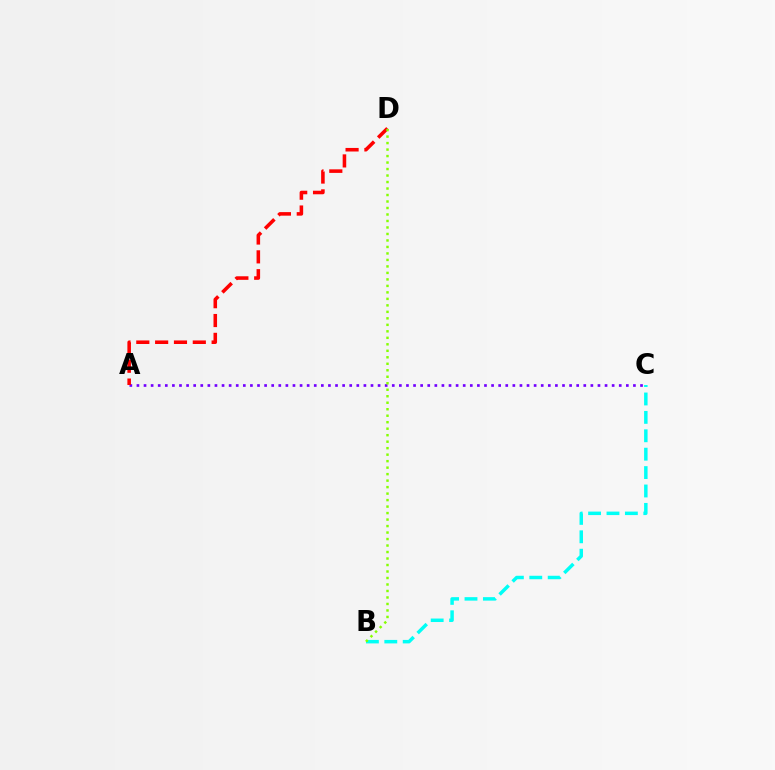{('A', 'C'): [{'color': '#7200ff', 'line_style': 'dotted', 'thickness': 1.93}], ('A', 'D'): [{'color': '#ff0000', 'line_style': 'dashed', 'thickness': 2.56}], ('B', 'C'): [{'color': '#00fff6', 'line_style': 'dashed', 'thickness': 2.5}], ('B', 'D'): [{'color': '#84ff00', 'line_style': 'dotted', 'thickness': 1.76}]}